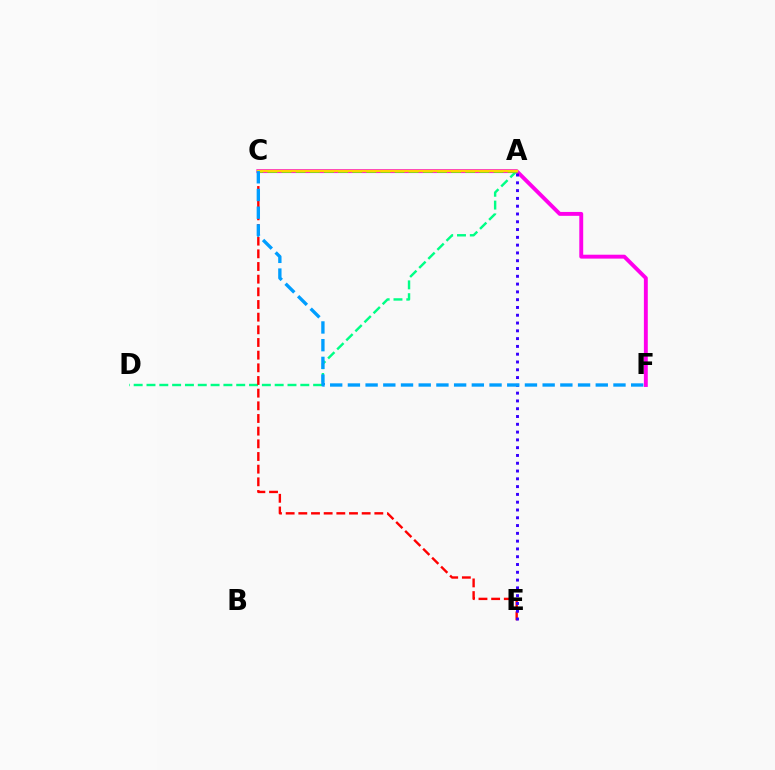{('A', 'D'): [{'color': '#00ff86', 'line_style': 'dashed', 'thickness': 1.74}], ('C', 'F'): [{'color': '#ff00ed', 'line_style': 'solid', 'thickness': 2.81}, {'color': '#009eff', 'line_style': 'dashed', 'thickness': 2.41}], ('C', 'E'): [{'color': '#ff0000', 'line_style': 'dashed', 'thickness': 1.72}], ('A', 'C'): [{'color': '#4fff00', 'line_style': 'dashed', 'thickness': 1.92}, {'color': '#ffd500', 'line_style': 'solid', 'thickness': 1.76}], ('A', 'E'): [{'color': '#3700ff', 'line_style': 'dotted', 'thickness': 2.12}]}